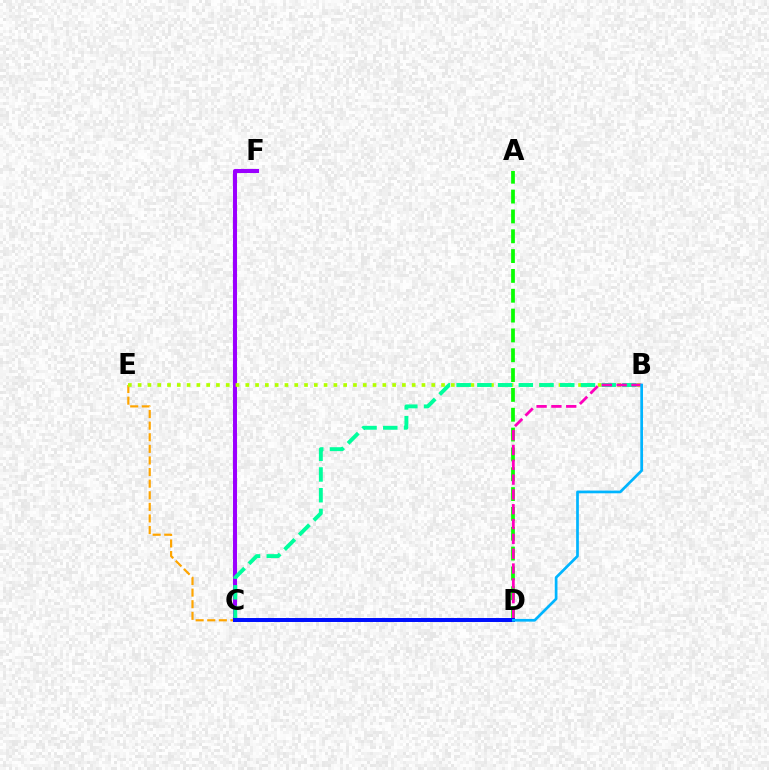{('C', 'F'): [{'color': '#ff0000', 'line_style': 'dotted', 'thickness': 1.52}, {'color': '#9b00ff', 'line_style': 'solid', 'thickness': 2.92}], ('C', 'E'): [{'color': '#ffa500', 'line_style': 'dashed', 'thickness': 1.58}], ('B', 'E'): [{'color': '#b3ff00', 'line_style': 'dotted', 'thickness': 2.66}], ('A', 'D'): [{'color': '#08ff00', 'line_style': 'dashed', 'thickness': 2.69}], ('B', 'C'): [{'color': '#00ff9d', 'line_style': 'dashed', 'thickness': 2.82}], ('B', 'D'): [{'color': '#ff00bd', 'line_style': 'dashed', 'thickness': 2.01}, {'color': '#00b5ff', 'line_style': 'solid', 'thickness': 1.95}], ('C', 'D'): [{'color': '#0010ff', 'line_style': 'solid', 'thickness': 2.86}]}